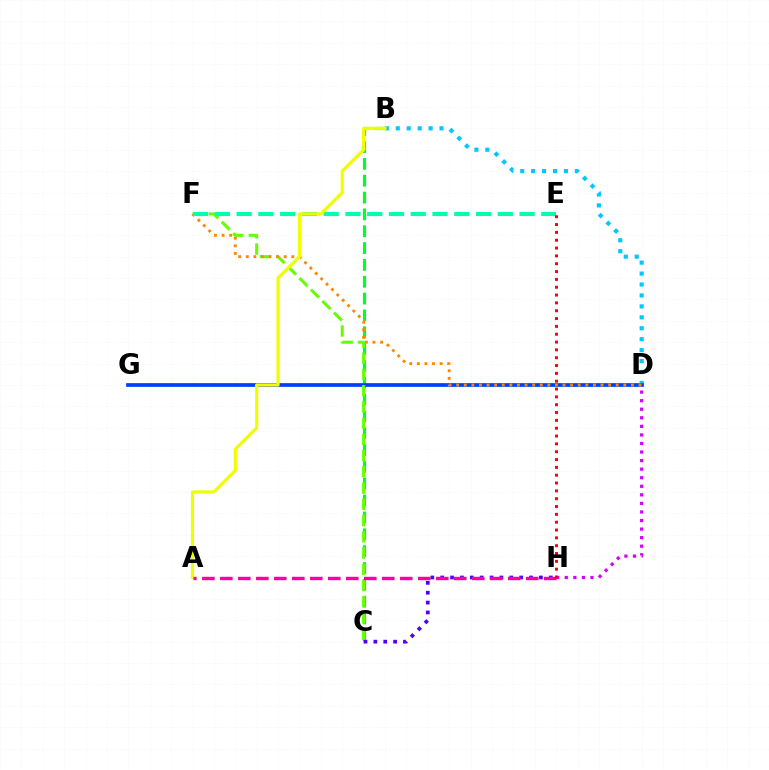{('D', 'H'): [{'color': '#d600ff', 'line_style': 'dotted', 'thickness': 2.33}], ('B', 'D'): [{'color': '#00c7ff', 'line_style': 'dotted', 'thickness': 2.97}], ('B', 'C'): [{'color': '#00ff27', 'line_style': 'dashed', 'thickness': 2.29}], ('C', 'H'): [{'color': '#4f00ff', 'line_style': 'dotted', 'thickness': 2.68}], ('D', 'G'): [{'color': '#003fff', 'line_style': 'solid', 'thickness': 2.67}], ('C', 'F'): [{'color': '#66ff00', 'line_style': 'dashed', 'thickness': 2.21}], ('D', 'F'): [{'color': '#ff8800', 'line_style': 'dotted', 'thickness': 2.06}], ('E', 'F'): [{'color': '#00ffaf', 'line_style': 'dashed', 'thickness': 2.96}], ('A', 'B'): [{'color': '#eeff00', 'line_style': 'solid', 'thickness': 2.29}], ('A', 'H'): [{'color': '#ff00a0', 'line_style': 'dashed', 'thickness': 2.44}], ('E', 'H'): [{'color': '#ff0000', 'line_style': 'dotted', 'thickness': 2.13}]}